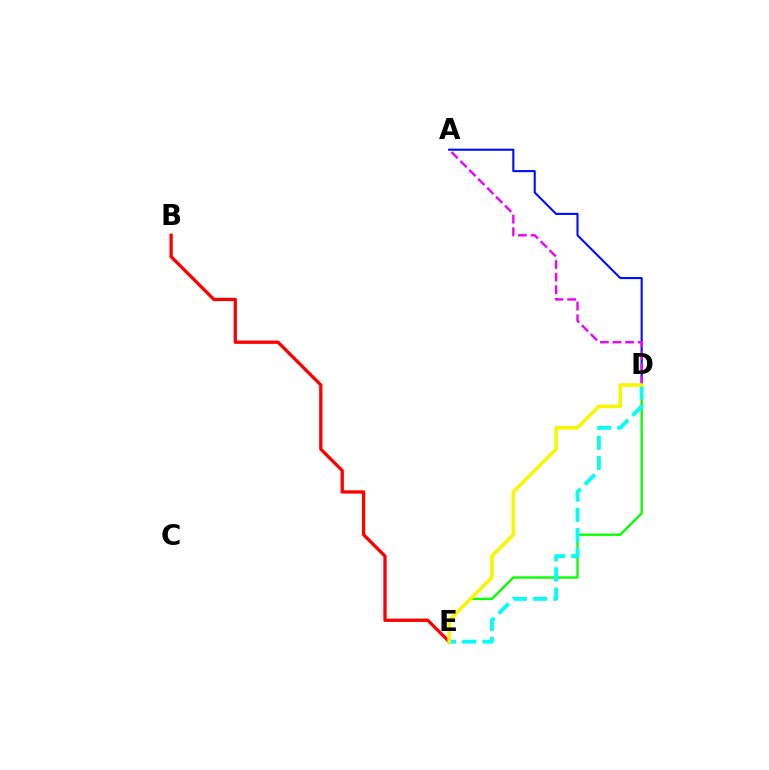{('B', 'E'): [{'color': '#ff0000', 'line_style': 'solid', 'thickness': 2.37}], ('D', 'E'): [{'color': '#08ff00', 'line_style': 'solid', 'thickness': 1.7}, {'color': '#00fff6', 'line_style': 'dashed', 'thickness': 2.75}, {'color': '#fcf500', 'line_style': 'solid', 'thickness': 2.56}], ('A', 'D'): [{'color': '#0010ff', 'line_style': 'solid', 'thickness': 1.53}, {'color': '#ee00ff', 'line_style': 'dashed', 'thickness': 1.71}]}